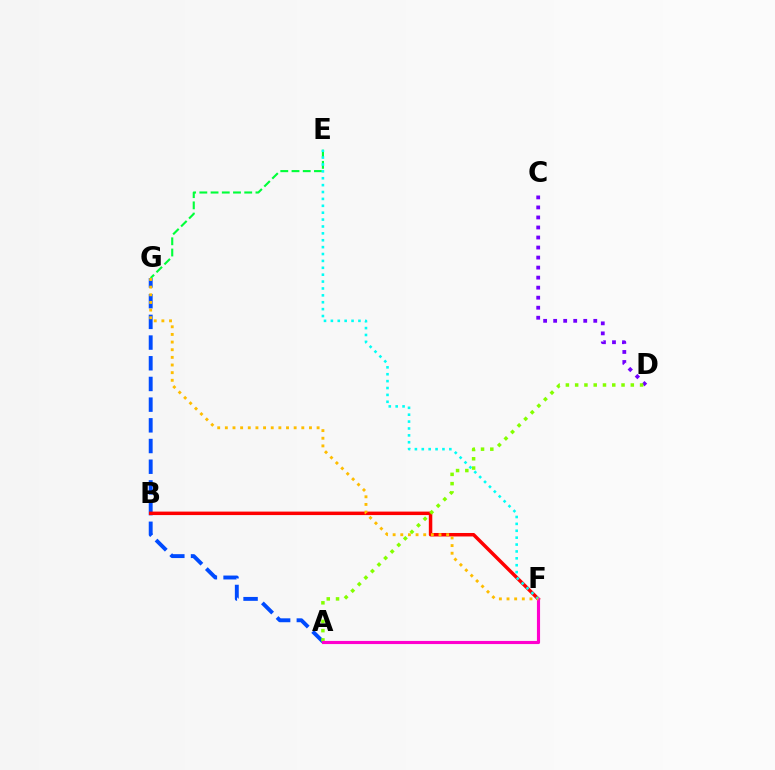{('C', 'D'): [{'color': '#7200ff', 'line_style': 'dotted', 'thickness': 2.72}], ('A', 'G'): [{'color': '#004bff', 'line_style': 'dashed', 'thickness': 2.81}], ('B', 'F'): [{'color': '#ff0000', 'line_style': 'solid', 'thickness': 2.5}], ('A', 'D'): [{'color': '#84ff00', 'line_style': 'dotted', 'thickness': 2.52}], ('A', 'F'): [{'color': '#ff00cf', 'line_style': 'solid', 'thickness': 2.25}], ('E', 'G'): [{'color': '#00ff39', 'line_style': 'dashed', 'thickness': 1.52}], ('E', 'F'): [{'color': '#00fff6', 'line_style': 'dotted', 'thickness': 1.87}], ('F', 'G'): [{'color': '#ffbd00', 'line_style': 'dotted', 'thickness': 2.08}]}